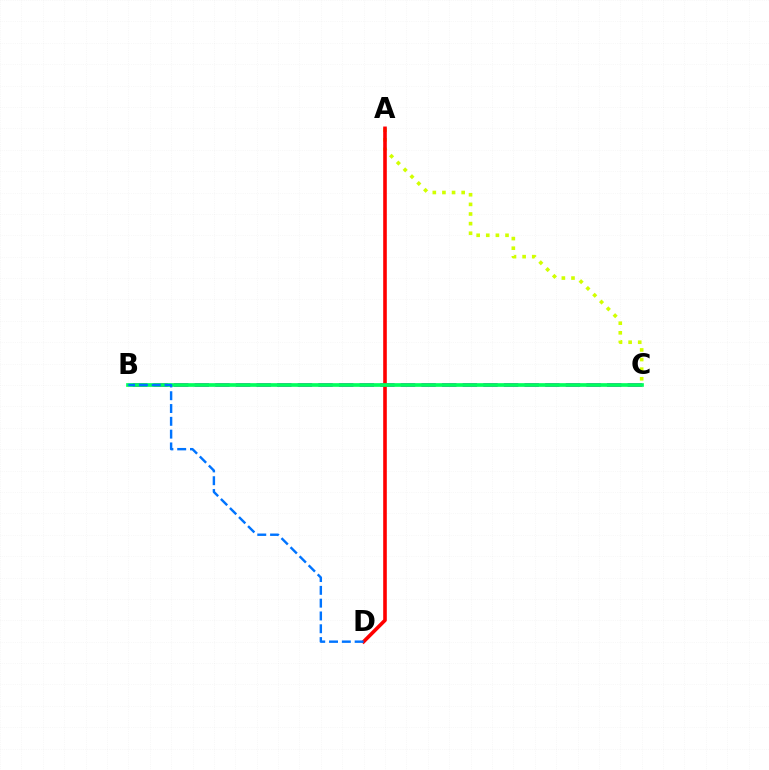{('A', 'C'): [{'color': '#d1ff00', 'line_style': 'dotted', 'thickness': 2.61}], ('B', 'C'): [{'color': '#b900ff', 'line_style': 'dashed', 'thickness': 2.8}, {'color': '#00ff5c', 'line_style': 'solid', 'thickness': 2.65}], ('A', 'D'): [{'color': '#ff0000', 'line_style': 'solid', 'thickness': 2.6}], ('B', 'D'): [{'color': '#0074ff', 'line_style': 'dashed', 'thickness': 1.74}]}